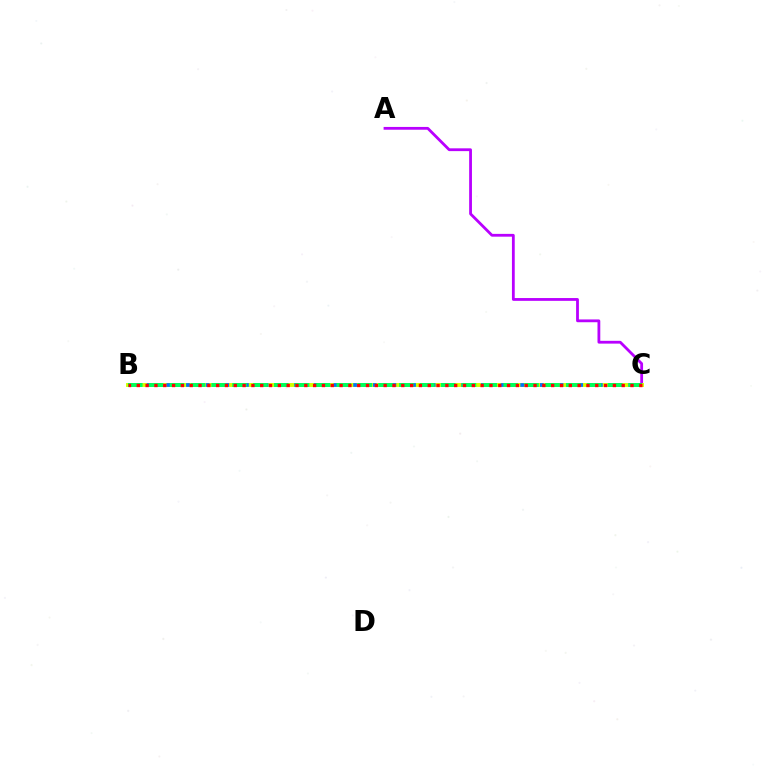{('A', 'C'): [{'color': '#b900ff', 'line_style': 'solid', 'thickness': 2.01}], ('B', 'C'): [{'color': '#d1ff00', 'line_style': 'solid', 'thickness': 2.81}, {'color': '#0074ff', 'line_style': 'dotted', 'thickness': 2.67}, {'color': '#00ff5c', 'line_style': 'dashed', 'thickness': 2.83}, {'color': '#ff0000', 'line_style': 'dotted', 'thickness': 2.4}]}